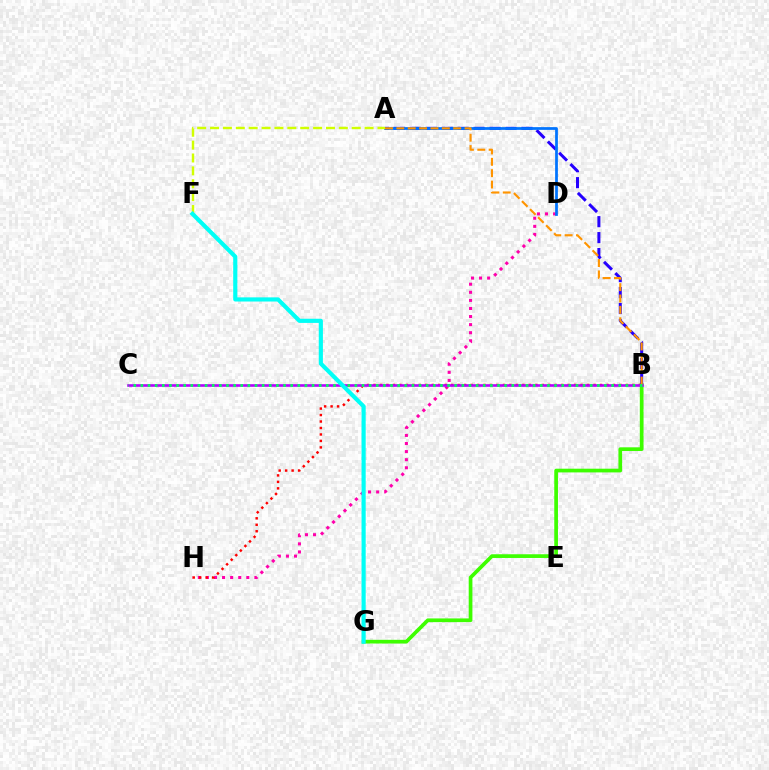{('B', 'G'): [{'color': '#3dff00', 'line_style': 'solid', 'thickness': 2.67}], ('D', 'H'): [{'color': '#ff00ac', 'line_style': 'dotted', 'thickness': 2.2}], ('A', 'B'): [{'color': '#2500ff', 'line_style': 'dashed', 'thickness': 2.17}, {'color': '#ff9400', 'line_style': 'dashed', 'thickness': 1.54}], ('A', 'D'): [{'color': '#0074ff', 'line_style': 'solid', 'thickness': 1.97}], ('B', 'H'): [{'color': '#ff0000', 'line_style': 'dotted', 'thickness': 1.76}], ('B', 'C'): [{'color': '#b900ff', 'line_style': 'solid', 'thickness': 1.89}, {'color': '#00ff5c', 'line_style': 'dotted', 'thickness': 1.94}], ('A', 'F'): [{'color': '#d1ff00', 'line_style': 'dashed', 'thickness': 1.75}], ('F', 'G'): [{'color': '#00fff6', 'line_style': 'solid', 'thickness': 2.99}]}